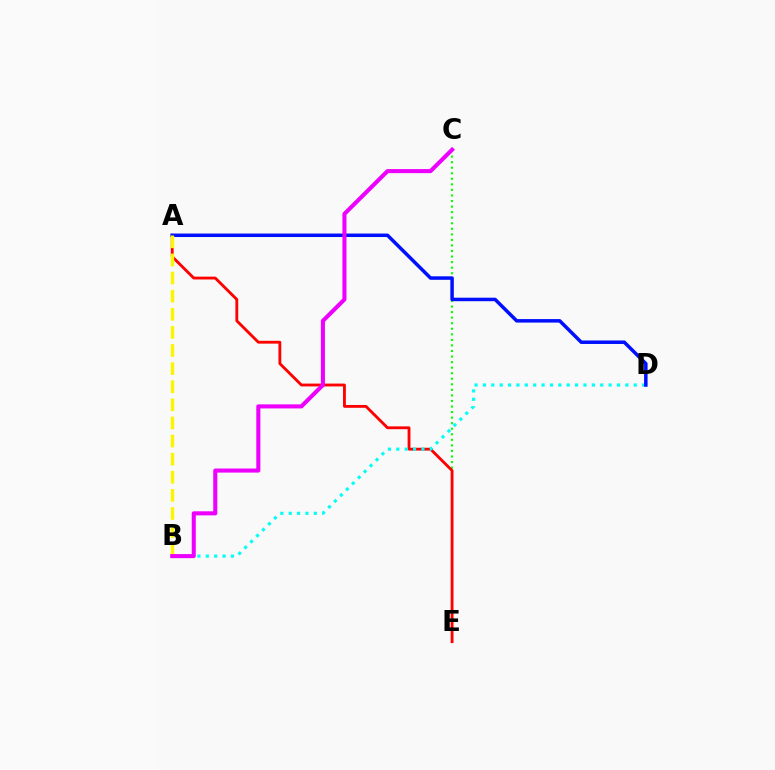{('C', 'E'): [{'color': '#08ff00', 'line_style': 'dotted', 'thickness': 1.51}], ('A', 'E'): [{'color': '#ff0000', 'line_style': 'solid', 'thickness': 2.04}], ('B', 'D'): [{'color': '#00fff6', 'line_style': 'dotted', 'thickness': 2.28}], ('A', 'D'): [{'color': '#0010ff', 'line_style': 'solid', 'thickness': 2.52}], ('A', 'B'): [{'color': '#fcf500', 'line_style': 'dashed', 'thickness': 2.46}], ('B', 'C'): [{'color': '#ee00ff', 'line_style': 'solid', 'thickness': 2.93}]}